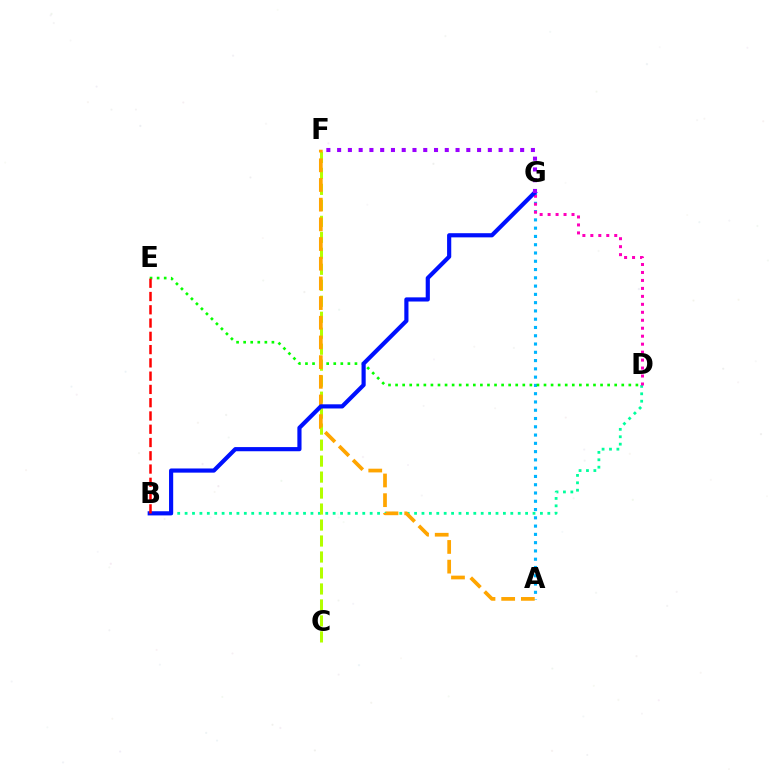{('B', 'D'): [{'color': '#00ff9d', 'line_style': 'dotted', 'thickness': 2.01}], ('A', 'G'): [{'color': '#00b5ff', 'line_style': 'dotted', 'thickness': 2.25}], ('C', 'F'): [{'color': '#b3ff00', 'line_style': 'dashed', 'thickness': 2.17}], ('D', 'E'): [{'color': '#08ff00', 'line_style': 'dotted', 'thickness': 1.92}], ('A', 'F'): [{'color': '#ffa500', 'line_style': 'dashed', 'thickness': 2.67}], ('D', 'G'): [{'color': '#ff00bd', 'line_style': 'dotted', 'thickness': 2.16}], ('B', 'G'): [{'color': '#0010ff', 'line_style': 'solid', 'thickness': 3.0}], ('B', 'E'): [{'color': '#ff0000', 'line_style': 'dashed', 'thickness': 1.8}], ('F', 'G'): [{'color': '#9b00ff', 'line_style': 'dotted', 'thickness': 2.93}]}